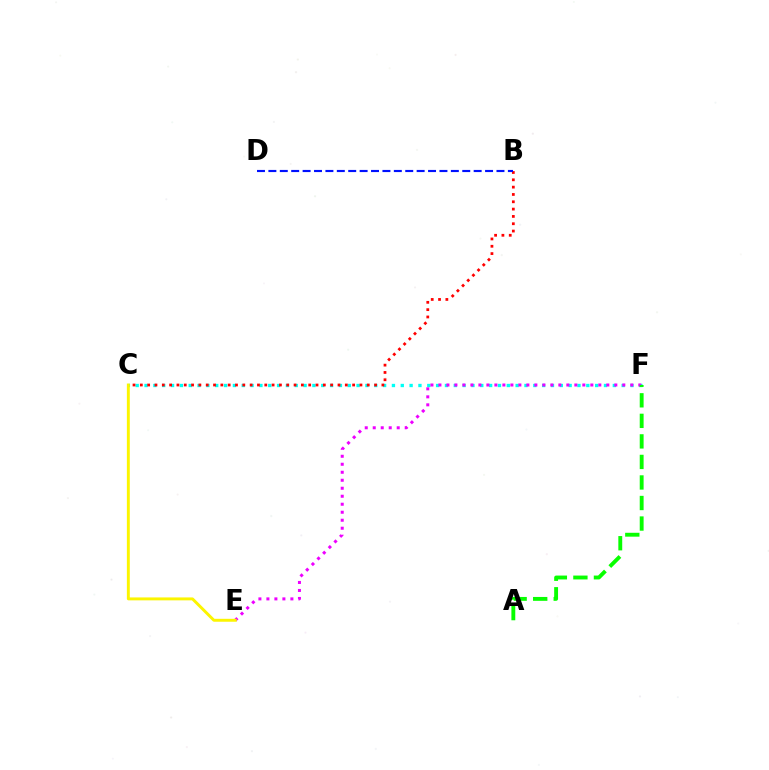{('C', 'F'): [{'color': '#00fff6', 'line_style': 'dotted', 'thickness': 2.4}], ('E', 'F'): [{'color': '#ee00ff', 'line_style': 'dotted', 'thickness': 2.17}], ('A', 'F'): [{'color': '#08ff00', 'line_style': 'dashed', 'thickness': 2.79}], ('B', 'C'): [{'color': '#ff0000', 'line_style': 'dotted', 'thickness': 1.99}], ('B', 'D'): [{'color': '#0010ff', 'line_style': 'dashed', 'thickness': 1.55}], ('C', 'E'): [{'color': '#fcf500', 'line_style': 'solid', 'thickness': 2.11}]}